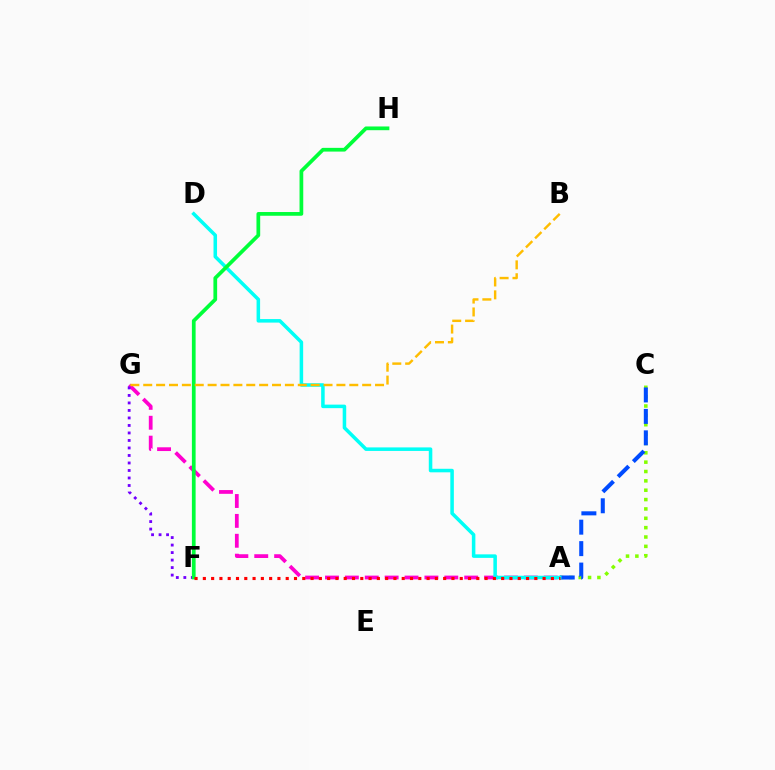{('A', 'C'): [{'color': '#84ff00', 'line_style': 'dotted', 'thickness': 2.54}, {'color': '#004bff', 'line_style': 'dashed', 'thickness': 2.92}], ('A', 'G'): [{'color': '#ff00cf', 'line_style': 'dashed', 'thickness': 2.7}], ('F', 'G'): [{'color': '#7200ff', 'line_style': 'dotted', 'thickness': 2.04}], ('A', 'D'): [{'color': '#00fff6', 'line_style': 'solid', 'thickness': 2.54}], ('F', 'H'): [{'color': '#00ff39', 'line_style': 'solid', 'thickness': 2.68}], ('A', 'F'): [{'color': '#ff0000', 'line_style': 'dotted', 'thickness': 2.25}], ('B', 'G'): [{'color': '#ffbd00', 'line_style': 'dashed', 'thickness': 1.75}]}